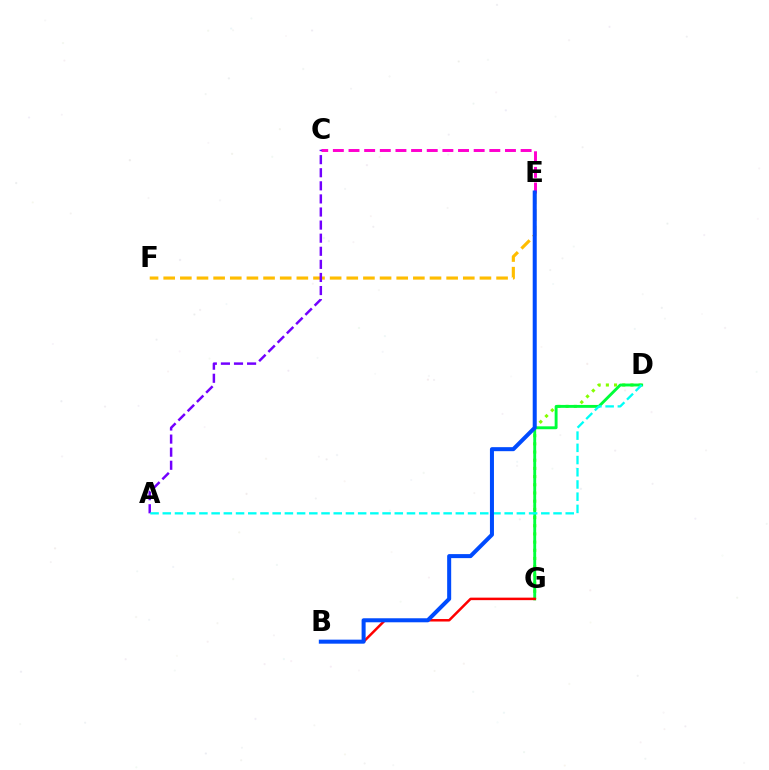{('D', 'G'): [{'color': '#84ff00', 'line_style': 'dotted', 'thickness': 2.22}, {'color': '#00ff39', 'line_style': 'solid', 'thickness': 2.08}], ('E', 'F'): [{'color': '#ffbd00', 'line_style': 'dashed', 'thickness': 2.26}], ('C', 'E'): [{'color': '#ff00cf', 'line_style': 'dashed', 'thickness': 2.13}], ('A', 'C'): [{'color': '#7200ff', 'line_style': 'dashed', 'thickness': 1.78}], ('B', 'G'): [{'color': '#ff0000', 'line_style': 'solid', 'thickness': 1.8}], ('A', 'D'): [{'color': '#00fff6', 'line_style': 'dashed', 'thickness': 1.66}], ('B', 'E'): [{'color': '#004bff', 'line_style': 'solid', 'thickness': 2.9}]}